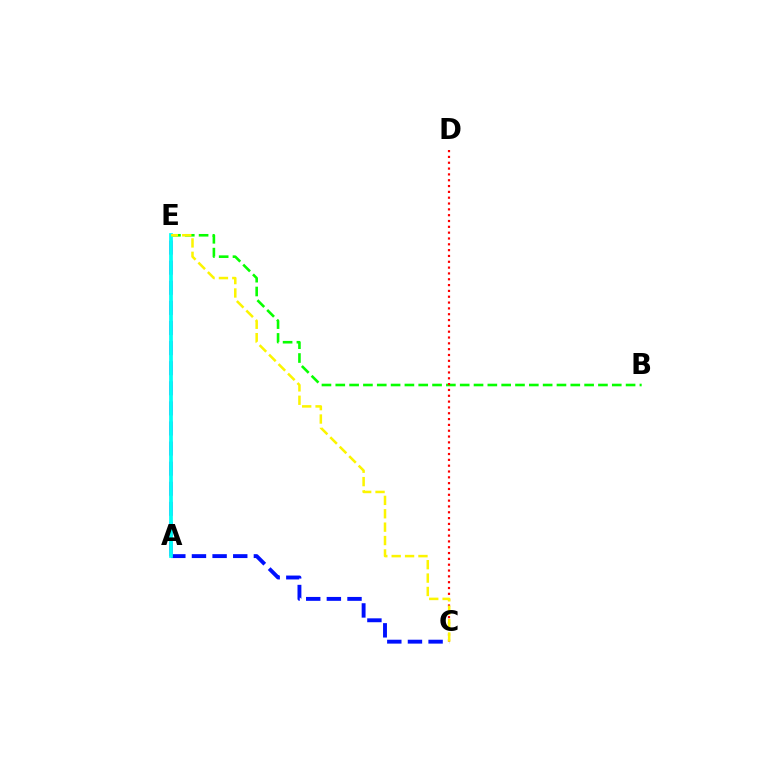{('B', 'E'): [{'color': '#08ff00', 'line_style': 'dashed', 'thickness': 1.88}], ('A', 'E'): [{'color': '#ee00ff', 'line_style': 'dashed', 'thickness': 2.73}, {'color': '#00fff6', 'line_style': 'solid', 'thickness': 2.69}], ('A', 'C'): [{'color': '#0010ff', 'line_style': 'dashed', 'thickness': 2.8}], ('C', 'D'): [{'color': '#ff0000', 'line_style': 'dotted', 'thickness': 1.58}], ('C', 'E'): [{'color': '#fcf500', 'line_style': 'dashed', 'thickness': 1.82}]}